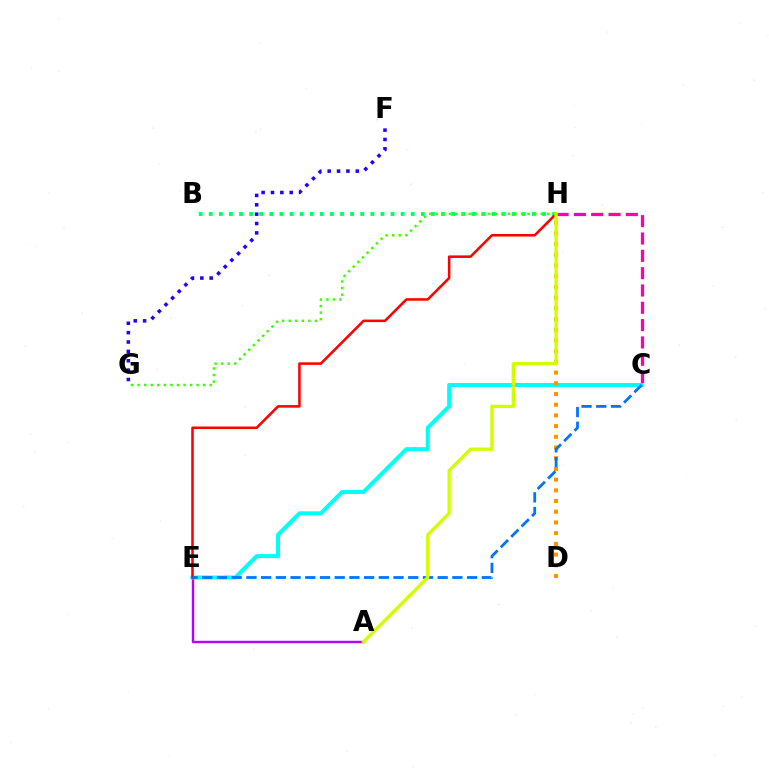{('B', 'H'): [{'color': '#00ff5c', 'line_style': 'dotted', 'thickness': 2.74}], ('A', 'E'): [{'color': '#b900ff', 'line_style': 'solid', 'thickness': 1.75}], ('F', 'G'): [{'color': '#2500ff', 'line_style': 'dotted', 'thickness': 2.54}], ('C', 'E'): [{'color': '#00fff6', 'line_style': 'solid', 'thickness': 2.9}, {'color': '#0074ff', 'line_style': 'dashed', 'thickness': 2.0}], ('E', 'H'): [{'color': '#ff0000', 'line_style': 'solid', 'thickness': 1.84}], ('D', 'H'): [{'color': '#ff9400', 'line_style': 'dotted', 'thickness': 2.91}], ('C', 'H'): [{'color': '#ff00ac', 'line_style': 'dashed', 'thickness': 2.35}], ('G', 'H'): [{'color': '#3dff00', 'line_style': 'dotted', 'thickness': 1.78}], ('A', 'H'): [{'color': '#d1ff00', 'line_style': 'solid', 'thickness': 2.39}]}